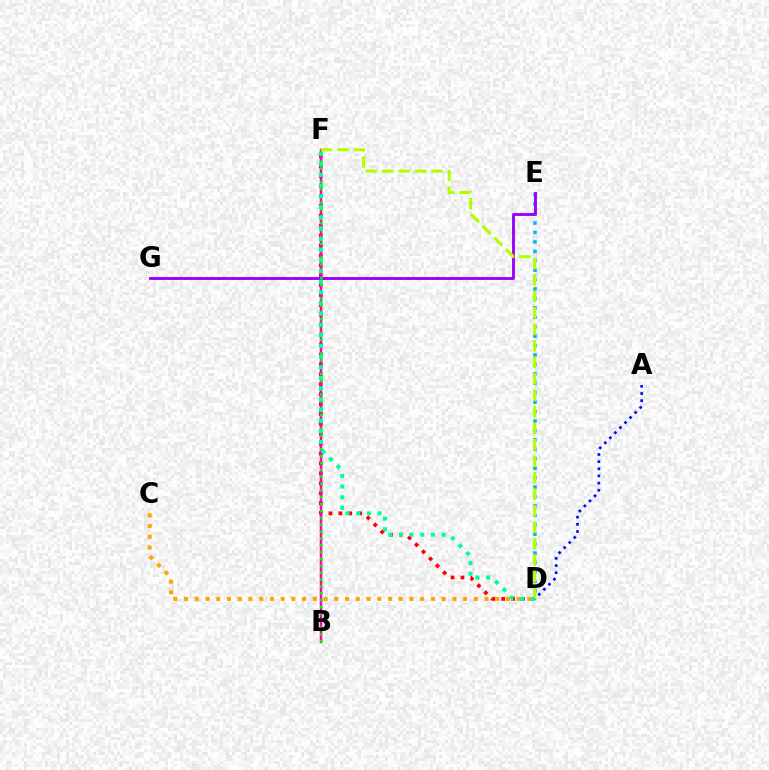{('D', 'F'): [{'color': '#ff0000', 'line_style': 'dotted', 'thickness': 2.69}, {'color': '#b3ff00', 'line_style': 'dashed', 'thickness': 2.24}, {'color': '#00ff9d', 'line_style': 'dotted', 'thickness': 2.9}], ('D', 'E'): [{'color': '#00b5ff', 'line_style': 'dotted', 'thickness': 2.56}], ('B', 'F'): [{'color': '#ff00bd', 'line_style': 'solid', 'thickness': 1.8}, {'color': '#08ff00', 'line_style': 'dotted', 'thickness': 1.86}], ('E', 'G'): [{'color': '#9b00ff', 'line_style': 'solid', 'thickness': 2.09}], ('C', 'D'): [{'color': '#ffa500', 'line_style': 'dotted', 'thickness': 2.92}], ('A', 'D'): [{'color': '#0010ff', 'line_style': 'dotted', 'thickness': 1.94}]}